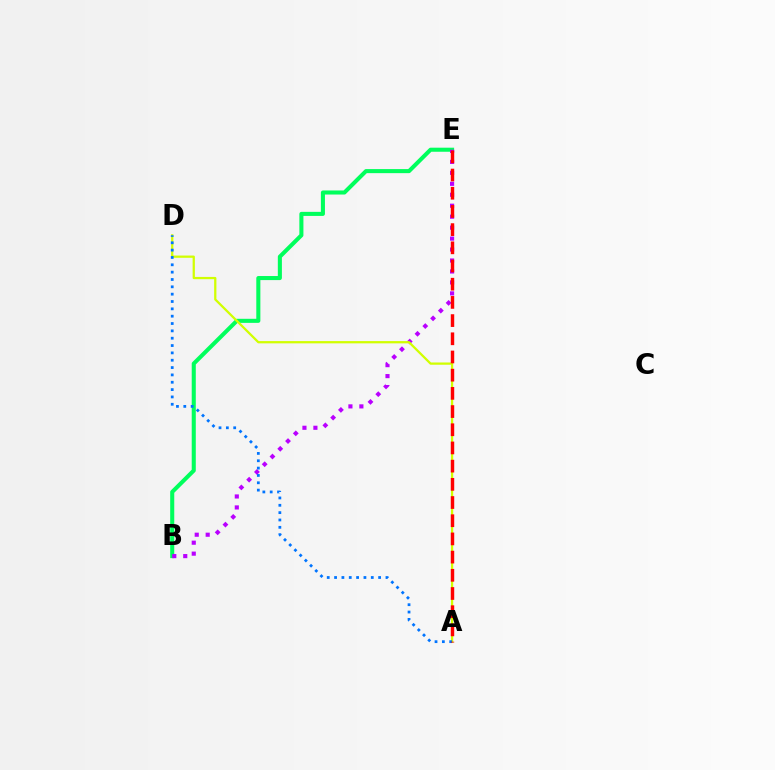{('B', 'E'): [{'color': '#00ff5c', 'line_style': 'solid', 'thickness': 2.93}, {'color': '#b900ff', 'line_style': 'dotted', 'thickness': 2.98}], ('A', 'D'): [{'color': '#d1ff00', 'line_style': 'solid', 'thickness': 1.63}, {'color': '#0074ff', 'line_style': 'dotted', 'thickness': 1.99}], ('A', 'E'): [{'color': '#ff0000', 'line_style': 'dashed', 'thickness': 2.47}]}